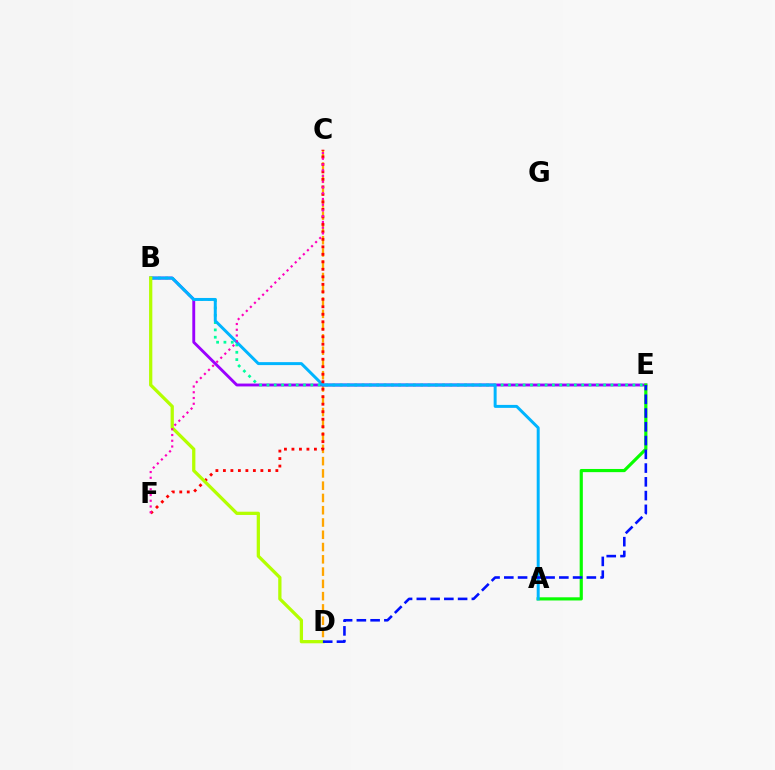{('C', 'D'): [{'color': '#ffa500', 'line_style': 'dashed', 'thickness': 1.67}], ('B', 'E'): [{'color': '#9b00ff', 'line_style': 'solid', 'thickness': 2.07}, {'color': '#00ff9d', 'line_style': 'dotted', 'thickness': 1.99}], ('A', 'E'): [{'color': '#08ff00', 'line_style': 'solid', 'thickness': 2.28}], ('A', 'B'): [{'color': '#00b5ff', 'line_style': 'solid', 'thickness': 2.14}], ('C', 'F'): [{'color': '#ff0000', 'line_style': 'dotted', 'thickness': 2.04}, {'color': '#ff00bd', 'line_style': 'dotted', 'thickness': 1.56}], ('B', 'D'): [{'color': '#b3ff00', 'line_style': 'solid', 'thickness': 2.35}], ('D', 'E'): [{'color': '#0010ff', 'line_style': 'dashed', 'thickness': 1.87}]}